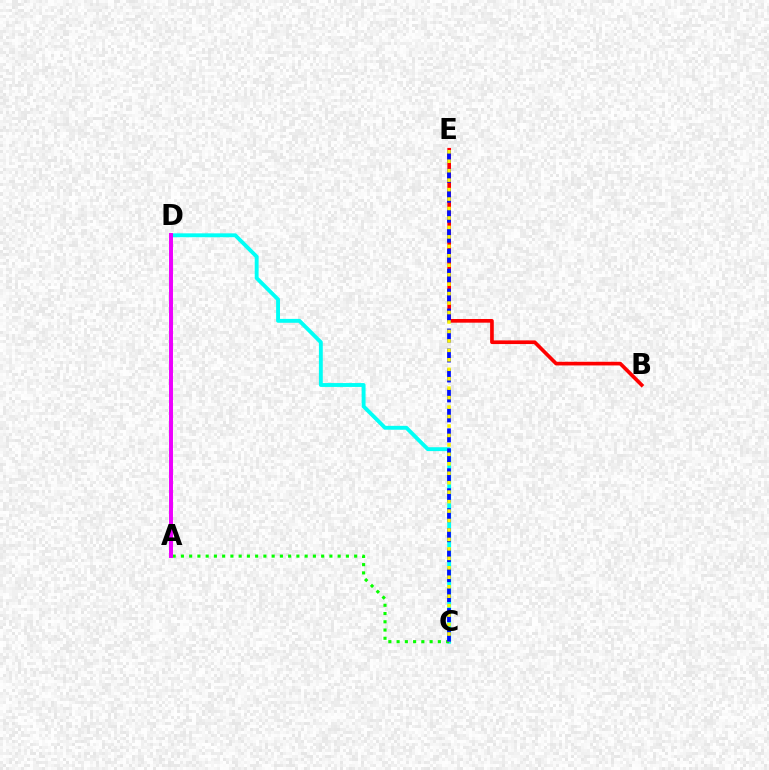{('C', 'D'): [{'color': '#00fff6', 'line_style': 'solid', 'thickness': 2.79}], ('B', 'E'): [{'color': '#ff0000', 'line_style': 'solid', 'thickness': 2.64}], ('A', 'C'): [{'color': '#08ff00', 'line_style': 'dotted', 'thickness': 2.24}], ('A', 'D'): [{'color': '#ee00ff', 'line_style': 'solid', 'thickness': 2.85}], ('C', 'E'): [{'color': '#0010ff', 'line_style': 'dashed', 'thickness': 2.71}, {'color': '#fcf500', 'line_style': 'dotted', 'thickness': 2.57}]}